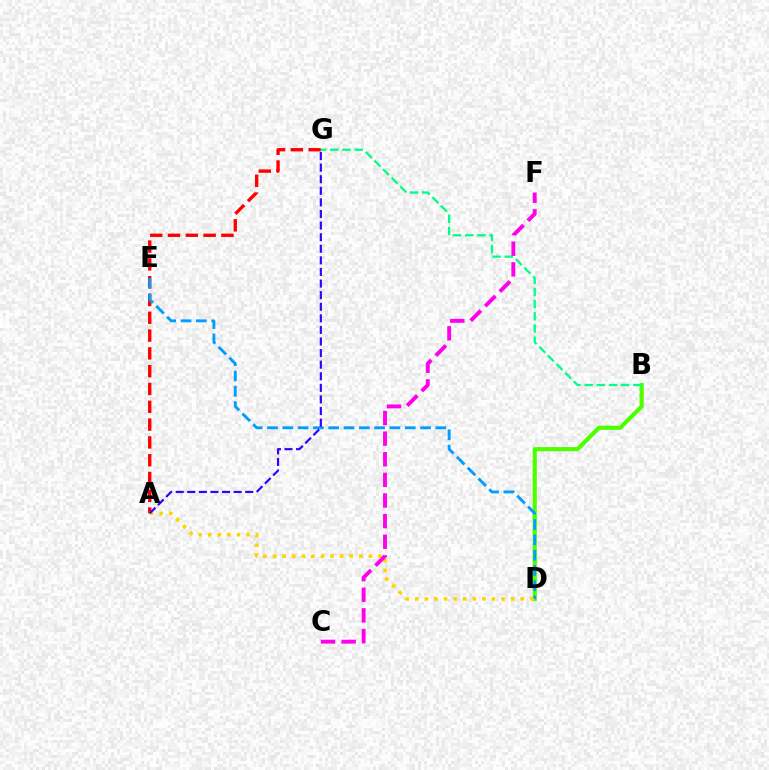{('A', 'G'): [{'color': '#ff0000', 'line_style': 'dashed', 'thickness': 2.42}, {'color': '#3700ff', 'line_style': 'dashed', 'thickness': 1.57}], ('B', 'D'): [{'color': '#4fff00', 'line_style': 'solid', 'thickness': 2.99}], ('D', 'E'): [{'color': '#009eff', 'line_style': 'dashed', 'thickness': 2.08}], ('A', 'D'): [{'color': '#ffd500', 'line_style': 'dotted', 'thickness': 2.6}], ('B', 'G'): [{'color': '#00ff86', 'line_style': 'dashed', 'thickness': 1.66}], ('C', 'F'): [{'color': '#ff00ed', 'line_style': 'dashed', 'thickness': 2.8}]}